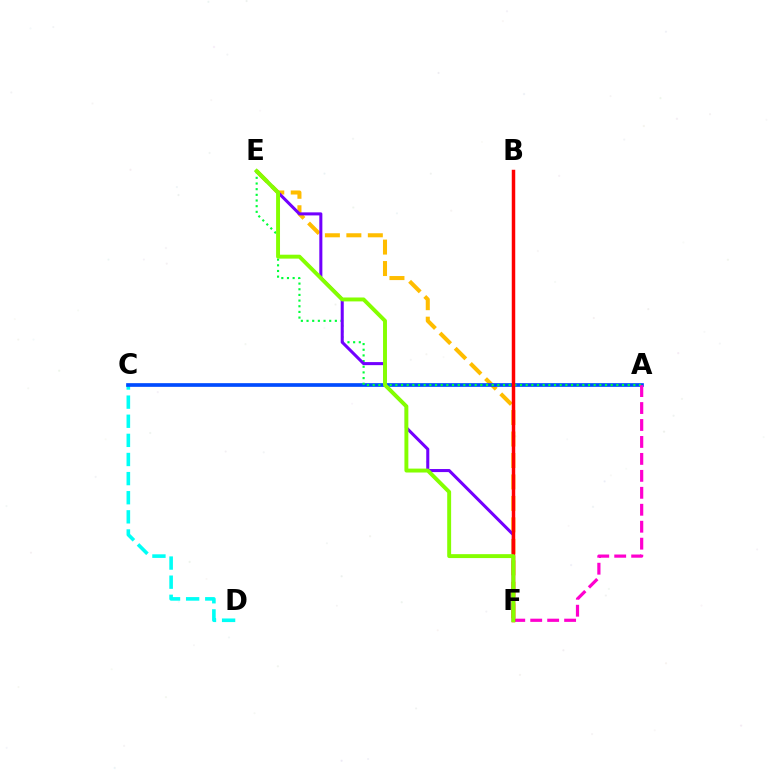{('E', 'F'): [{'color': '#ffbd00', 'line_style': 'dashed', 'thickness': 2.92}, {'color': '#7200ff', 'line_style': 'solid', 'thickness': 2.2}, {'color': '#84ff00', 'line_style': 'solid', 'thickness': 2.82}], ('C', 'D'): [{'color': '#00fff6', 'line_style': 'dashed', 'thickness': 2.6}], ('A', 'C'): [{'color': '#004bff', 'line_style': 'solid', 'thickness': 2.65}], ('A', 'E'): [{'color': '#00ff39', 'line_style': 'dotted', 'thickness': 1.54}], ('A', 'F'): [{'color': '#ff00cf', 'line_style': 'dashed', 'thickness': 2.3}], ('B', 'F'): [{'color': '#ff0000', 'line_style': 'solid', 'thickness': 2.5}]}